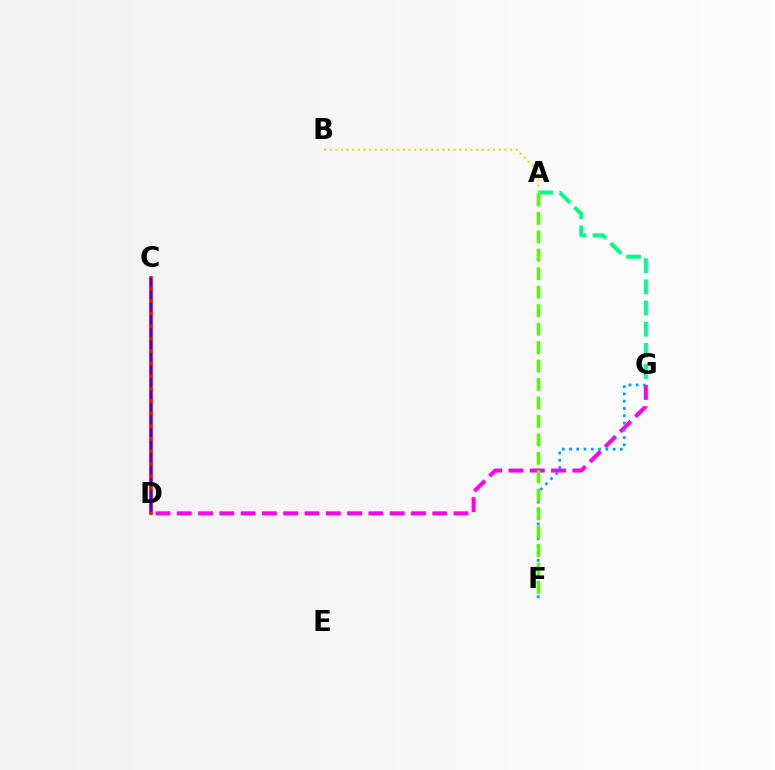{('A', 'G'): [{'color': '#00ff86', 'line_style': 'dashed', 'thickness': 2.88}], ('A', 'B'): [{'color': '#ffd500', 'line_style': 'dotted', 'thickness': 1.53}], ('C', 'D'): [{'color': '#ff0000', 'line_style': 'solid', 'thickness': 2.59}, {'color': '#3700ff', 'line_style': 'dashed', 'thickness': 1.7}], ('D', 'G'): [{'color': '#ff00ed', 'line_style': 'dashed', 'thickness': 2.89}], ('F', 'G'): [{'color': '#009eff', 'line_style': 'dotted', 'thickness': 1.98}], ('A', 'F'): [{'color': '#4fff00', 'line_style': 'dashed', 'thickness': 2.51}]}